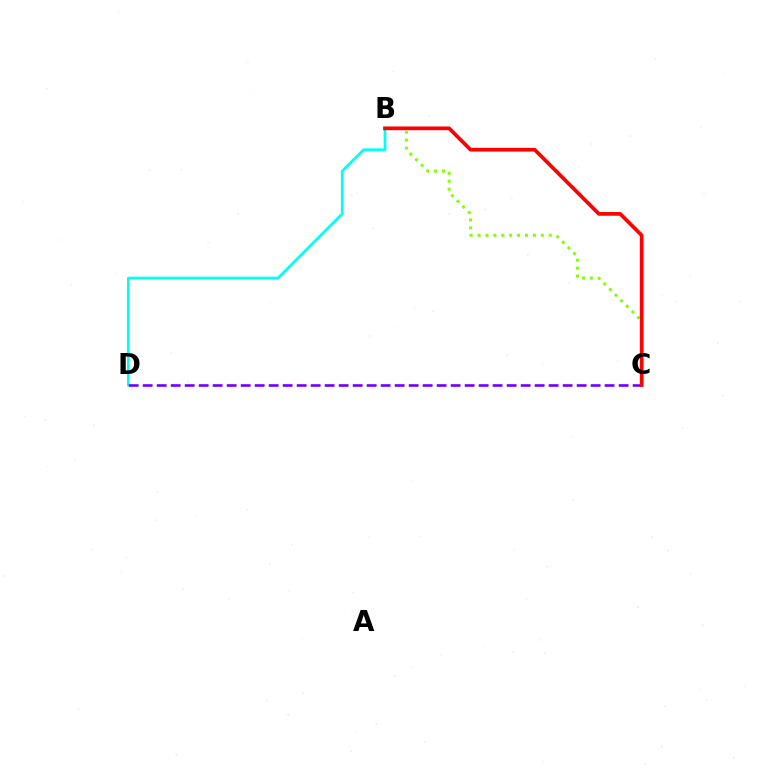{('B', 'D'): [{'color': '#00fff6', 'line_style': 'solid', 'thickness': 1.97}], ('B', 'C'): [{'color': '#84ff00', 'line_style': 'dotted', 'thickness': 2.15}, {'color': '#ff0000', 'line_style': 'solid', 'thickness': 2.68}], ('C', 'D'): [{'color': '#7200ff', 'line_style': 'dashed', 'thickness': 1.9}]}